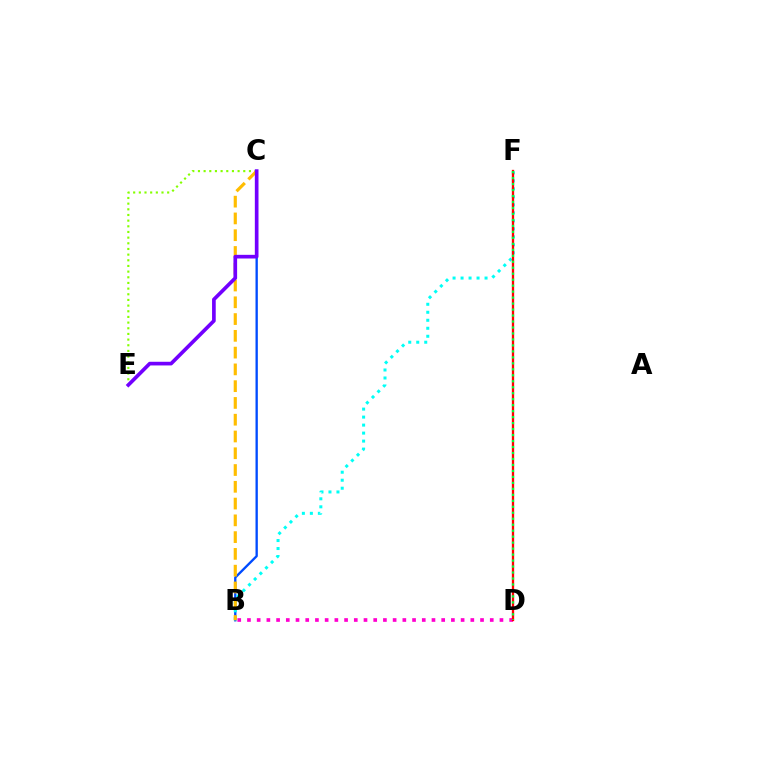{('B', 'D'): [{'color': '#ff00cf', 'line_style': 'dotted', 'thickness': 2.64}], ('C', 'E'): [{'color': '#84ff00', 'line_style': 'dotted', 'thickness': 1.54}, {'color': '#7200ff', 'line_style': 'solid', 'thickness': 2.64}], ('B', 'C'): [{'color': '#004bff', 'line_style': 'solid', 'thickness': 1.69}, {'color': '#ffbd00', 'line_style': 'dashed', 'thickness': 2.28}], ('B', 'F'): [{'color': '#00fff6', 'line_style': 'dotted', 'thickness': 2.17}], ('D', 'F'): [{'color': '#ff0000', 'line_style': 'solid', 'thickness': 1.67}, {'color': '#00ff39', 'line_style': 'dotted', 'thickness': 1.62}]}